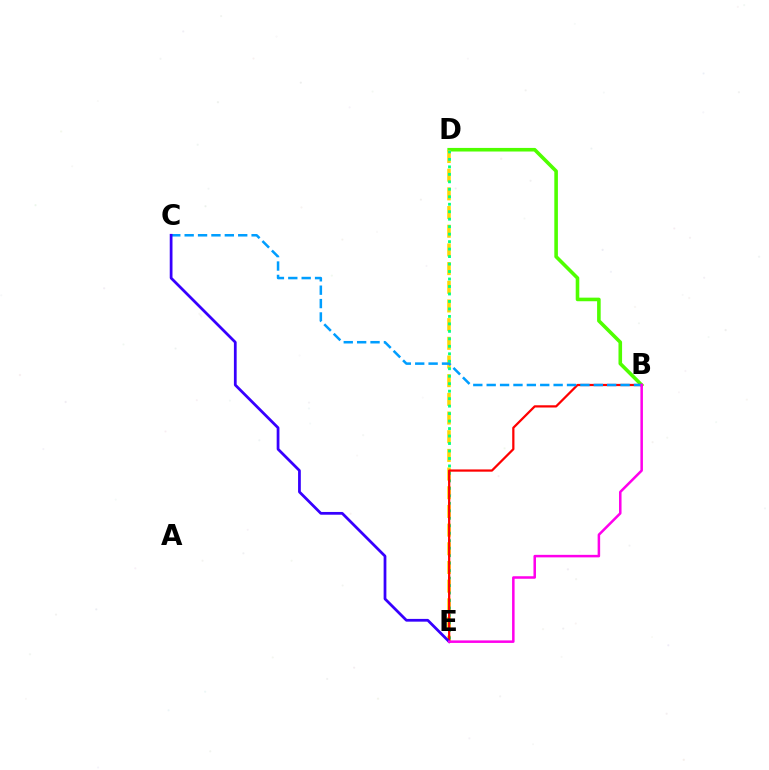{('B', 'D'): [{'color': '#4fff00', 'line_style': 'solid', 'thickness': 2.58}], ('D', 'E'): [{'color': '#ffd500', 'line_style': 'dashed', 'thickness': 2.54}, {'color': '#00ff86', 'line_style': 'dotted', 'thickness': 2.03}], ('B', 'E'): [{'color': '#ff0000', 'line_style': 'solid', 'thickness': 1.61}, {'color': '#ff00ed', 'line_style': 'solid', 'thickness': 1.82}], ('B', 'C'): [{'color': '#009eff', 'line_style': 'dashed', 'thickness': 1.82}], ('C', 'E'): [{'color': '#3700ff', 'line_style': 'solid', 'thickness': 1.98}]}